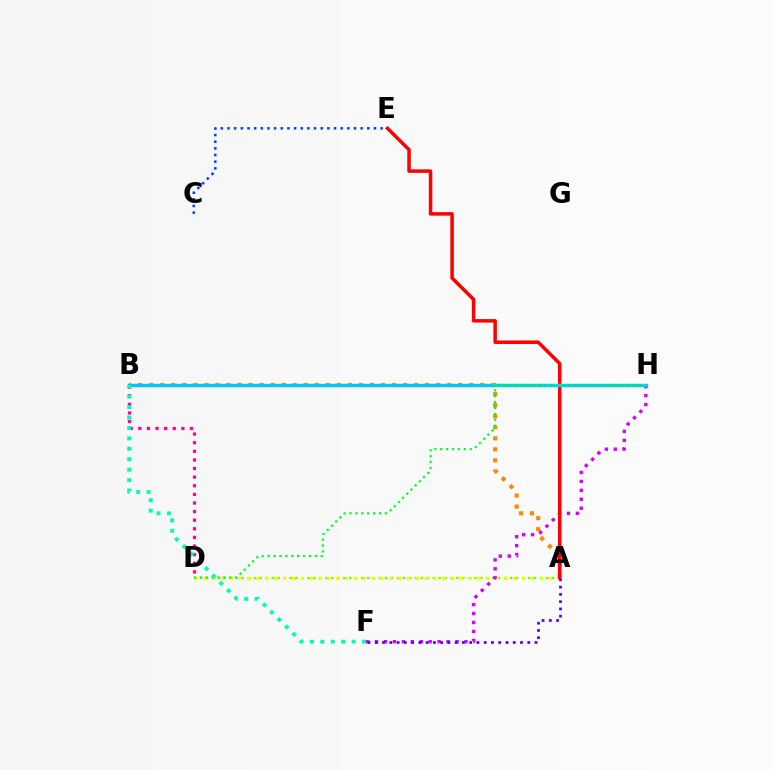{('A', 'D'): [{'color': '#66ff00', 'line_style': 'dotted', 'thickness': 1.62}, {'color': '#eeff00', 'line_style': 'dotted', 'thickness': 2.4}], ('B', 'D'): [{'color': '#ff00a0', 'line_style': 'dotted', 'thickness': 2.34}], ('A', 'B'): [{'color': '#ff8800', 'line_style': 'dotted', 'thickness': 3.0}], ('F', 'H'): [{'color': '#d600ff', 'line_style': 'dotted', 'thickness': 2.43}], ('A', 'E'): [{'color': '#ff0000', 'line_style': 'solid', 'thickness': 2.52}], ('C', 'E'): [{'color': '#003fff', 'line_style': 'dotted', 'thickness': 1.81}], ('B', 'H'): [{'color': '#00c7ff', 'line_style': 'solid', 'thickness': 2.46}], ('D', 'H'): [{'color': '#00ff27', 'line_style': 'dotted', 'thickness': 1.6}], ('A', 'F'): [{'color': '#4f00ff', 'line_style': 'dotted', 'thickness': 1.97}], ('B', 'F'): [{'color': '#00ffaf', 'line_style': 'dotted', 'thickness': 2.83}]}